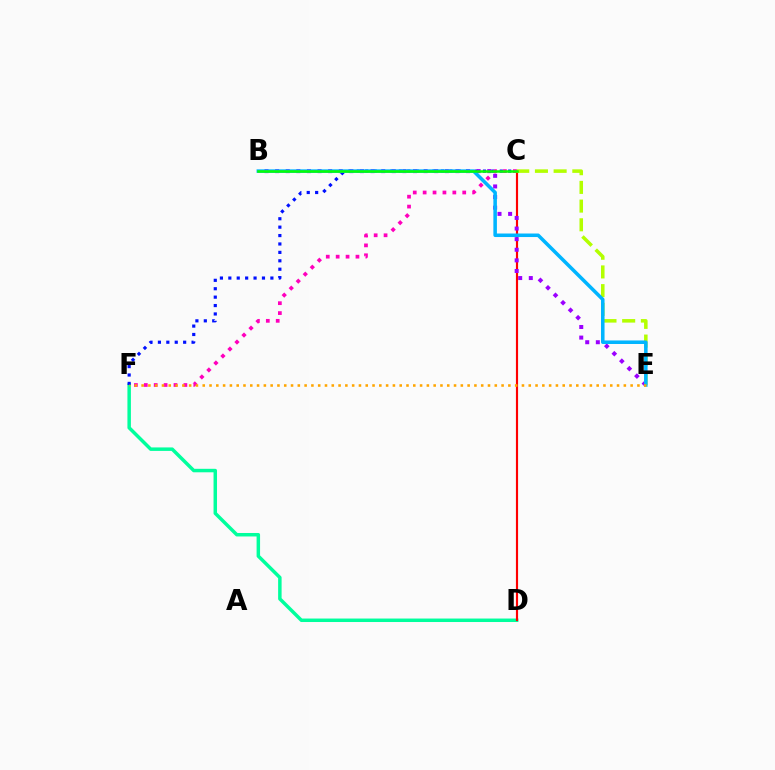{('D', 'F'): [{'color': '#00ff9d', 'line_style': 'solid', 'thickness': 2.5}], ('C', 'F'): [{'color': '#0010ff', 'line_style': 'dotted', 'thickness': 2.29}, {'color': '#ff00bd', 'line_style': 'dotted', 'thickness': 2.69}], ('C', 'D'): [{'color': '#ff0000', 'line_style': 'solid', 'thickness': 1.55}], ('B', 'E'): [{'color': '#9b00ff', 'line_style': 'dotted', 'thickness': 2.88}, {'color': '#00b5ff', 'line_style': 'solid', 'thickness': 2.54}], ('C', 'E'): [{'color': '#b3ff00', 'line_style': 'dashed', 'thickness': 2.54}], ('B', 'C'): [{'color': '#08ff00', 'line_style': 'solid', 'thickness': 1.82}], ('E', 'F'): [{'color': '#ffa500', 'line_style': 'dotted', 'thickness': 1.85}]}